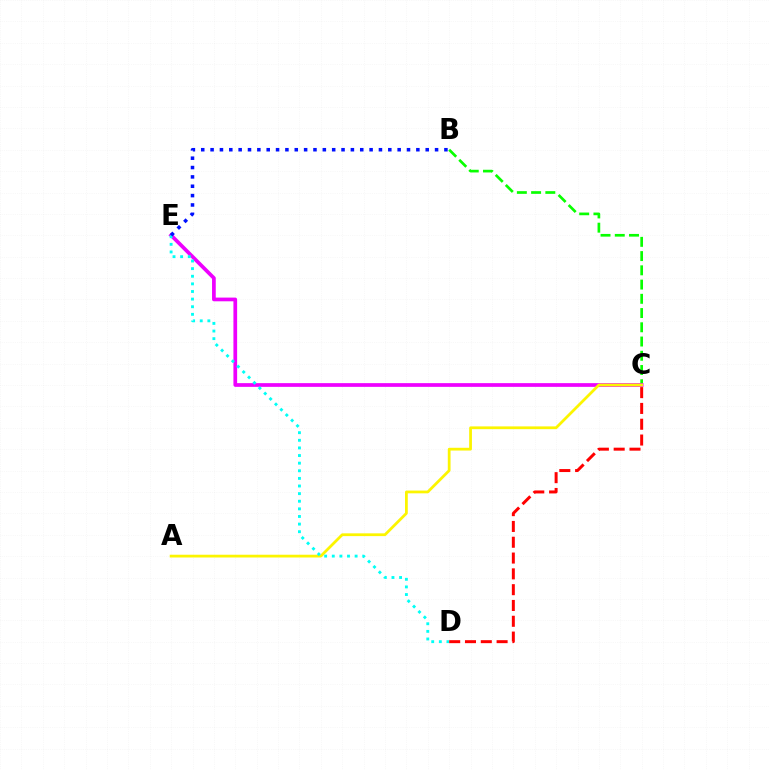{('B', 'C'): [{'color': '#08ff00', 'line_style': 'dashed', 'thickness': 1.93}], ('C', 'E'): [{'color': '#ee00ff', 'line_style': 'solid', 'thickness': 2.67}], ('A', 'C'): [{'color': '#fcf500', 'line_style': 'solid', 'thickness': 1.99}], ('D', 'E'): [{'color': '#00fff6', 'line_style': 'dotted', 'thickness': 2.07}], ('B', 'E'): [{'color': '#0010ff', 'line_style': 'dotted', 'thickness': 2.54}], ('C', 'D'): [{'color': '#ff0000', 'line_style': 'dashed', 'thickness': 2.15}]}